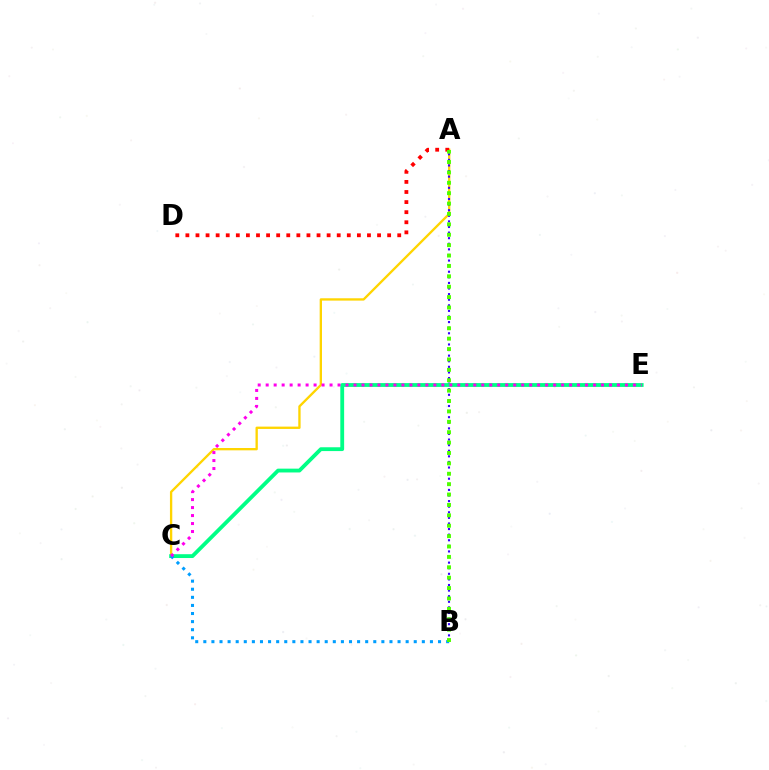{('A', 'C'): [{'color': '#ffd500', 'line_style': 'solid', 'thickness': 1.68}], ('A', 'B'): [{'color': '#3700ff', 'line_style': 'dotted', 'thickness': 1.52}, {'color': '#4fff00', 'line_style': 'dotted', 'thickness': 2.82}], ('C', 'E'): [{'color': '#00ff86', 'line_style': 'solid', 'thickness': 2.75}, {'color': '#ff00ed', 'line_style': 'dotted', 'thickness': 2.17}], ('B', 'C'): [{'color': '#009eff', 'line_style': 'dotted', 'thickness': 2.2}], ('A', 'D'): [{'color': '#ff0000', 'line_style': 'dotted', 'thickness': 2.74}]}